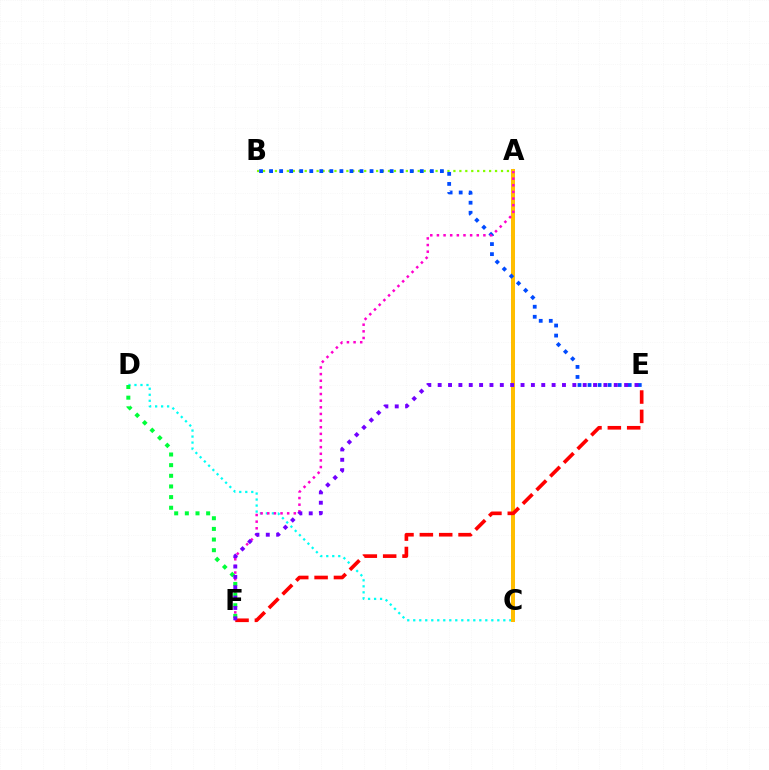{('A', 'B'): [{'color': '#84ff00', 'line_style': 'dotted', 'thickness': 1.62}], ('C', 'D'): [{'color': '#00fff6', 'line_style': 'dotted', 'thickness': 1.63}], ('A', 'C'): [{'color': '#ffbd00', 'line_style': 'solid', 'thickness': 2.89}], ('B', 'E'): [{'color': '#004bff', 'line_style': 'dotted', 'thickness': 2.73}], ('A', 'F'): [{'color': '#ff00cf', 'line_style': 'dotted', 'thickness': 1.8}], ('E', 'F'): [{'color': '#ff0000', 'line_style': 'dashed', 'thickness': 2.63}, {'color': '#7200ff', 'line_style': 'dotted', 'thickness': 2.81}], ('D', 'F'): [{'color': '#00ff39', 'line_style': 'dotted', 'thickness': 2.89}]}